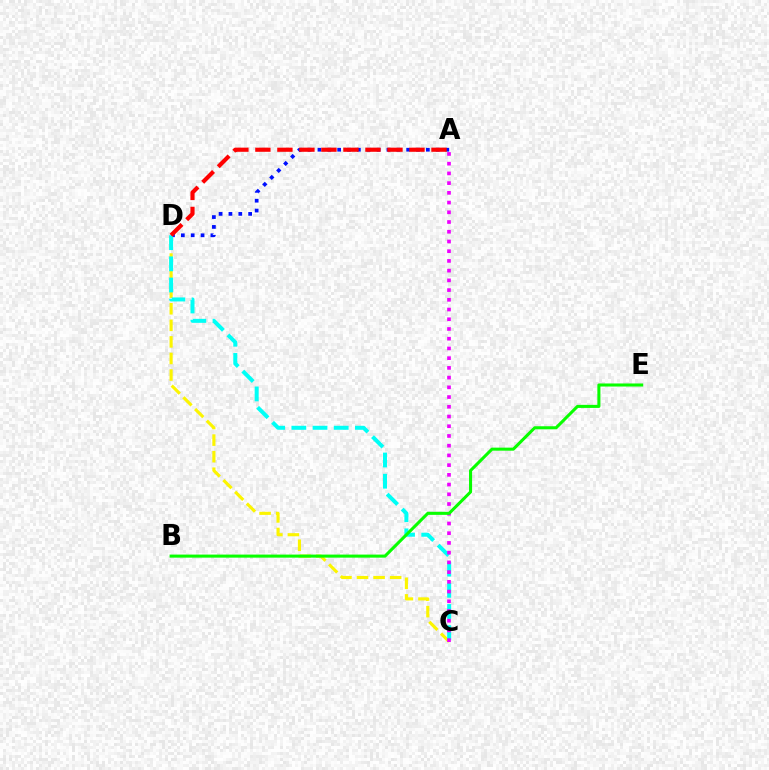{('C', 'D'): [{'color': '#fcf500', 'line_style': 'dashed', 'thickness': 2.25}, {'color': '#00fff6', 'line_style': 'dashed', 'thickness': 2.88}], ('A', 'D'): [{'color': '#0010ff', 'line_style': 'dotted', 'thickness': 2.68}, {'color': '#ff0000', 'line_style': 'dashed', 'thickness': 2.99}], ('A', 'C'): [{'color': '#ee00ff', 'line_style': 'dotted', 'thickness': 2.64}], ('B', 'E'): [{'color': '#08ff00', 'line_style': 'solid', 'thickness': 2.2}]}